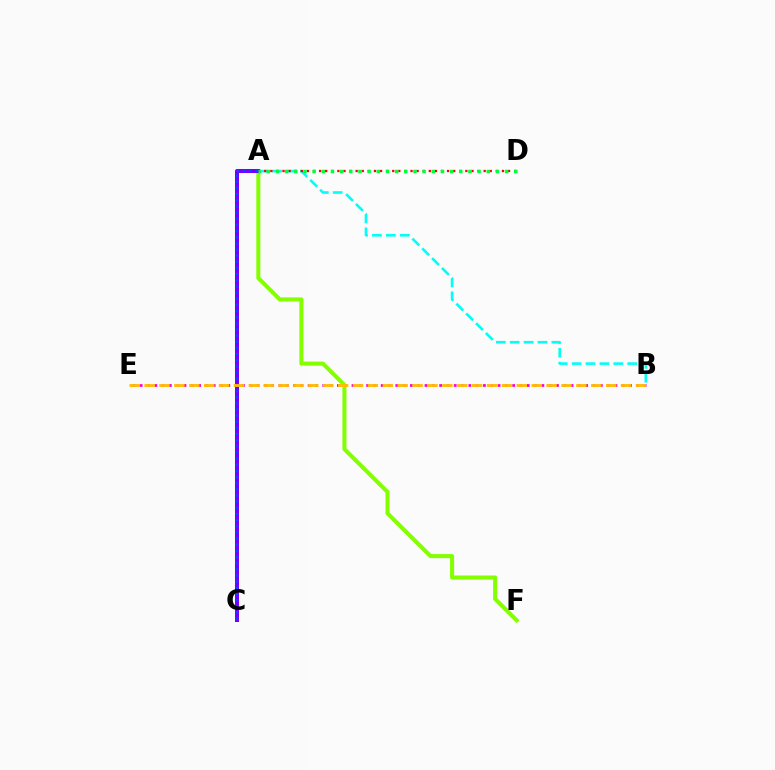{('B', 'E'): [{'color': '#ff00cf', 'line_style': 'dotted', 'thickness': 1.98}, {'color': '#ffbd00', 'line_style': 'dashed', 'thickness': 2.02}], ('A', 'F'): [{'color': '#84ff00', 'line_style': 'solid', 'thickness': 2.91}], ('A', 'B'): [{'color': '#00fff6', 'line_style': 'dashed', 'thickness': 1.89}], ('A', 'D'): [{'color': '#ff0000', 'line_style': 'dotted', 'thickness': 1.66}, {'color': '#00ff39', 'line_style': 'dotted', 'thickness': 2.49}], ('A', 'C'): [{'color': '#7200ff', 'line_style': 'solid', 'thickness': 2.89}, {'color': '#004bff', 'line_style': 'dotted', 'thickness': 1.67}]}